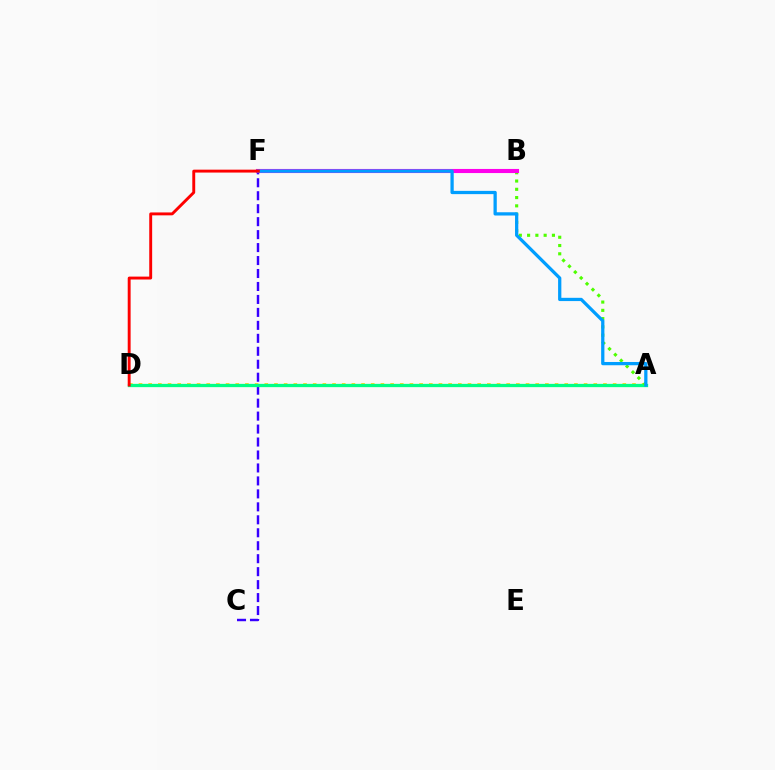{('C', 'F'): [{'color': '#3700ff', 'line_style': 'dashed', 'thickness': 1.76}], ('A', 'D'): [{'color': '#ffd500', 'line_style': 'dotted', 'thickness': 2.63}, {'color': '#00ff86', 'line_style': 'solid', 'thickness': 2.36}], ('A', 'B'): [{'color': '#4fff00', 'line_style': 'dotted', 'thickness': 2.25}], ('B', 'F'): [{'color': '#ff00ed', 'line_style': 'solid', 'thickness': 2.95}], ('A', 'F'): [{'color': '#009eff', 'line_style': 'solid', 'thickness': 2.35}], ('D', 'F'): [{'color': '#ff0000', 'line_style': 'solid', 'thickness': 2.09}]}